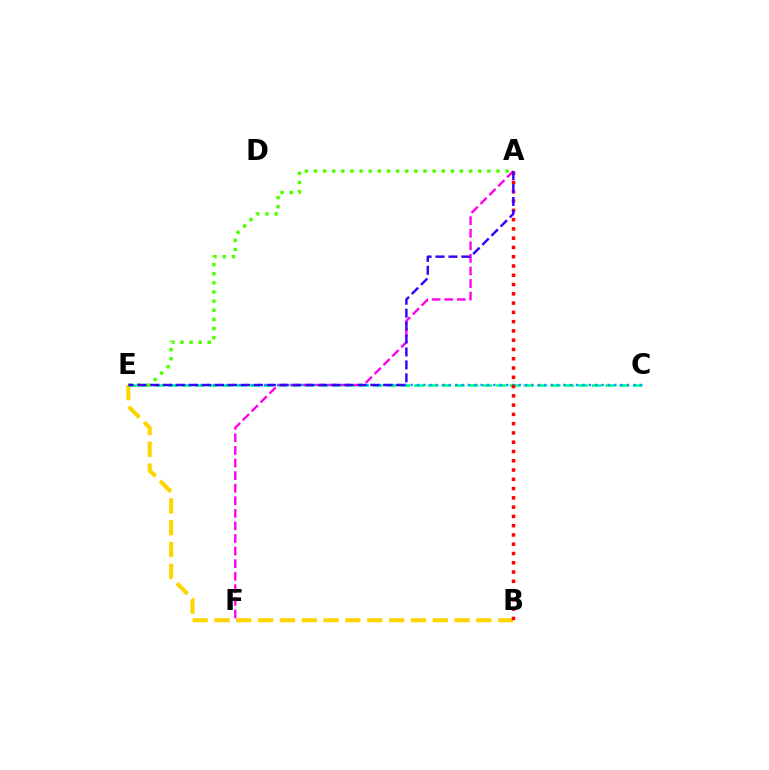{('B', 'E'): [{'color': '#ffd500', 'line_style': 'dashed', 'thickness': 2.96}], ('C', 'E'): [{'color': '#00ff86', 'line_style': 'dashed', 'thickness': 1.86}, {'color': '#009eff', 'line_style': 'dotted', 'thickness': 1.73}], ('A', 'F'): [{'color': '#ff00ed', 'line_style': 'dashed', 'thickness': 1.71}], ('A', 'B'): [{'color': '#ff0000', 'line_style': 'dotted', 'thickness': 2.52}], ('A', 'E'): [{'color': '#4fff00', 'line_style': 'dotted', 'thickness': 2.48}, {'color': '#3700ff', 'line_style': 'dashed', 'thickness': 1.76}]}